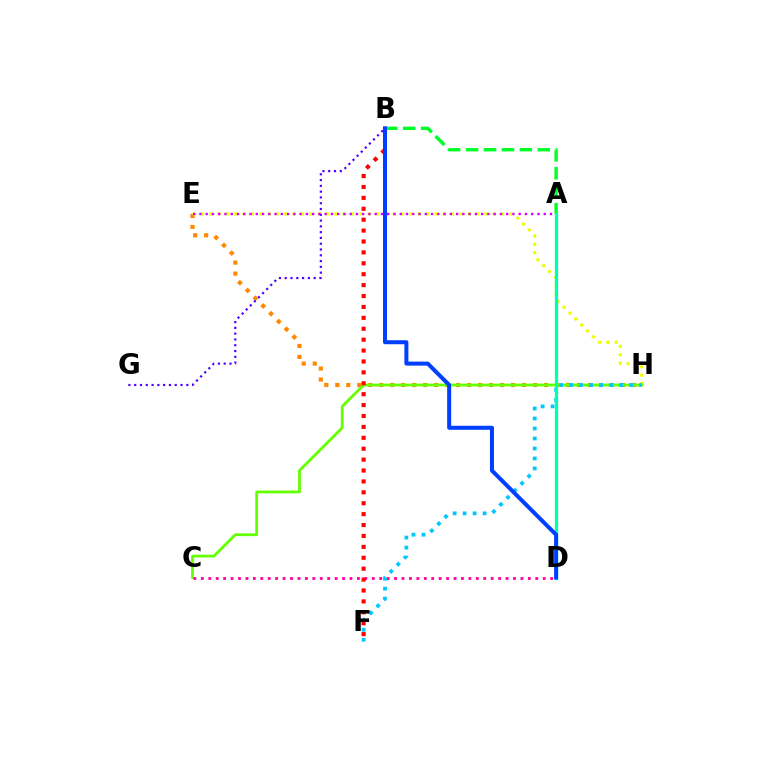{('E', 'H'): [{'color': '#ff8800', 'line_style': 'dotted', 'thickness': 2.99}, {'color': '#eeff00', 'line_style': 'dotted', 'thickness': 2.27}], ('A', 'E'): [{'color': '#d600ff', 'line_style': 'dotted', 'thickness': 1.7}], ('C', 'H'): [{'color': '#66ff00', 'line_style': 'solid', 'thickness': 2.02}], ('C', 'D'): [{'color': '#ff00a0', 'line_style': 'dotted', 'thickness': 2.02}], ('F', 'H'): [{'color': '#00c7ff', 'line_style': 'dotted', 'thickness': 2.71}], ('A', 'B'): [{'color': '#00ff27', 'line_style': 'dashed', 'thickness': 2.44}], ('B', 'G'): [{'color': '#4f00ff', 'line_style': 'dotted', 'thickness': 1.57}], ('A', 'D'): [{'color': '#00ffaf', 'line_style': 'solid', 'thickness': 2.36}], ('B', 'F'): [{'color': '#ff0000', 'line_style': 'dotted', 'thickness': 2.96}], ('B', 'D'): [{'color': '#003fff', 'line_style': 'solid', 'thickness': 2.89}]}